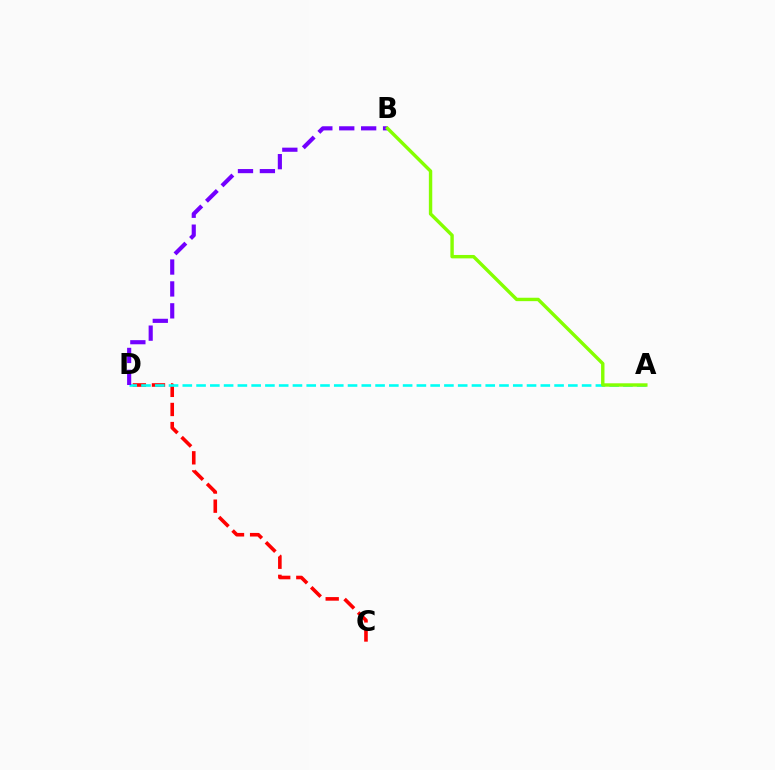{('C', 'D'): [{'color': '#ff0000', 'line_style': 'dashed', 'thickness': 2.6}], ('A', 'D'): [{'color': '#00fff6', 'line_style': 'dashed', 'thickness': 1.87}], ('B', 'D'): [{'color': '#7200ff', 'line_style': 'dashed', 'thickness': 2.98}], ('A', 'B'): [{'color': '#84ff00', 'line_style': 'solid', 'thickness': 2.45}]}